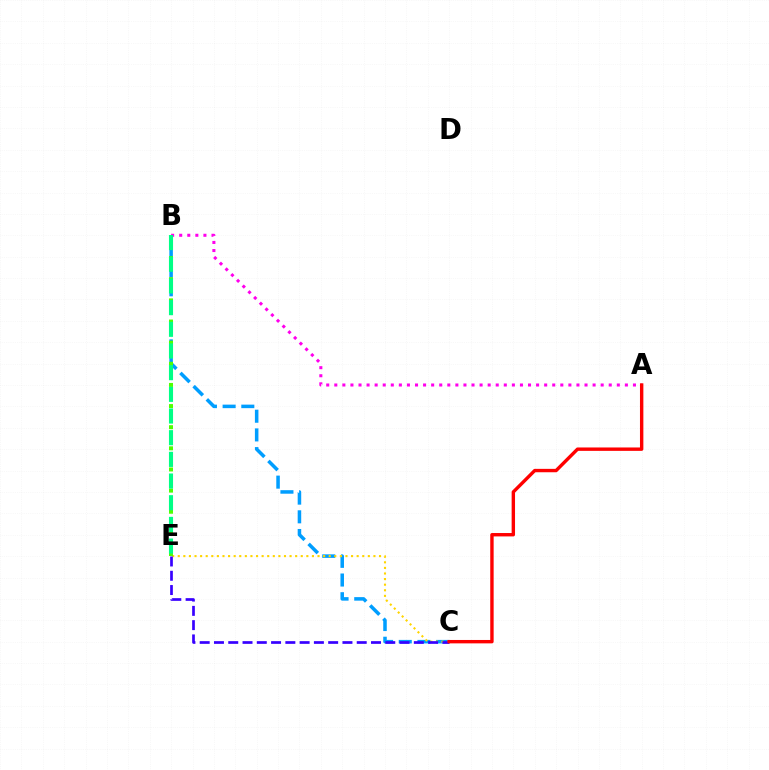{('B', 'C'): [{'color': '#009eff', 'line_style': 'dashed', 'thickness': 2.54}], ('C', 'E'): [{'color': '#ffd500', 'line_style': 'dotted', 'thickness': 1.52}, {'color': '#3700ff', 'line_style': 'dashed', 'thickness': 1.94}], ('A', 'B'): [{'color': '#ff00ed', 'line_style': 'dotted', 'thickness': 2.19}], ('A', 'C'): [{'color': '#ff0000', 'line_style': 'solid', 'thickness': 2.44}], ('B', 'E'): [{'color': '#4fff00', 'line_style': 'dotted', 'thickness': 2.87}, {'color': '#00ff86', 'line_style': 'dashed', 'thickness': 2.95}]}